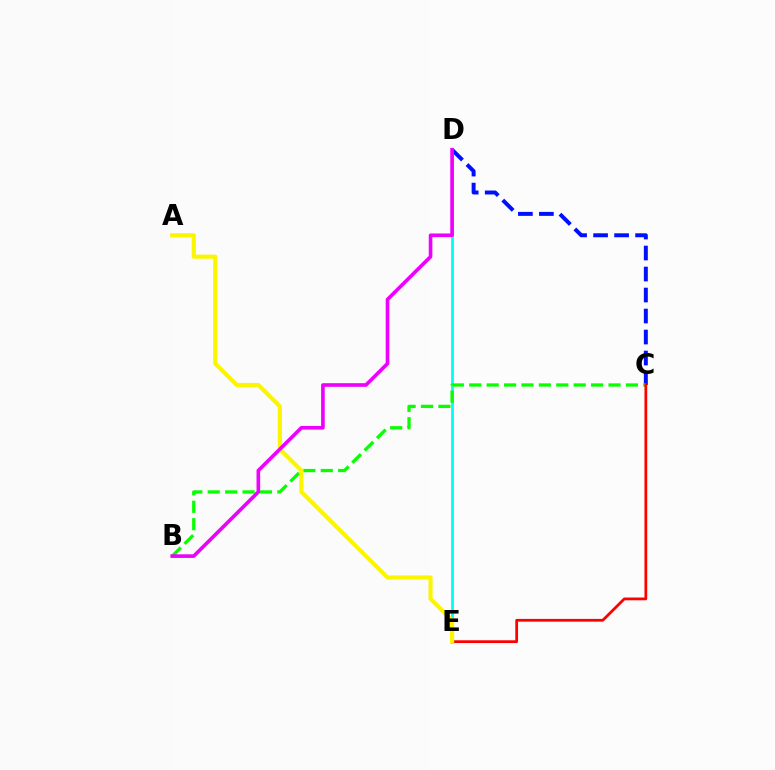{('D', 'E'): [{'color': '#00fff6', 'line_style': 'solid', 'thickness': 2.02}], ('C', 'D'): [{'color': '#0010ff', 'line_style': 'dashed', 'thickness': 2.85}], ('B', 'C'): [{'color': '#08ff00', 'line_style': 'dashed', 'thickness': 2.36}], ('C', 'E'): [{'color': '#ff0000', 'line_style': 'solid', 'thickness': 1.98}], ('A', 'E'): [{'color': '#fcf500', 'line_style': 'solid', 'thickness': 2.98}], ('B', 'D'): [{'color': '#ee00ff', 'line_style': 'solid', 'thickness': 2.61}]}